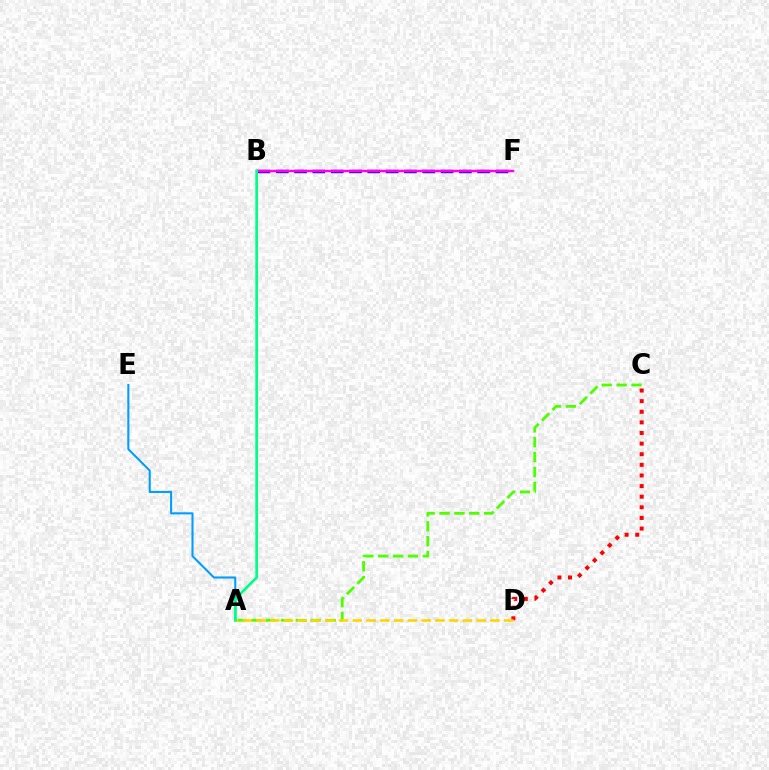{('A', 'C'): [{'color': '#4fff00', 'line_style': 'dashed', 'thickness': 2.02}], ('B', 'F'): [{'color': '#3700ff', 'line_style': 'dashed', 'thickness': 2.49}, {'color': '#ff00ed', 'line_style': 'solid', 'thickness': 1.75}], ('A', 'E'): [{'color': '#009eff', 'line_style': 'solid', 'thickness': 1.51}], ('C', 'D'): [{'color': '#ff0000', 'line_style': 'dotted', 'thickness': 2.88}], ('A', 'D'): [{'color': '#ffd500', 'line_style': 'dashed', 'thickness': 1.87}], ('A', 'B'): [{'color': '#00ff86', 'line_style': 'solid', 'thickness': 1.95}]}